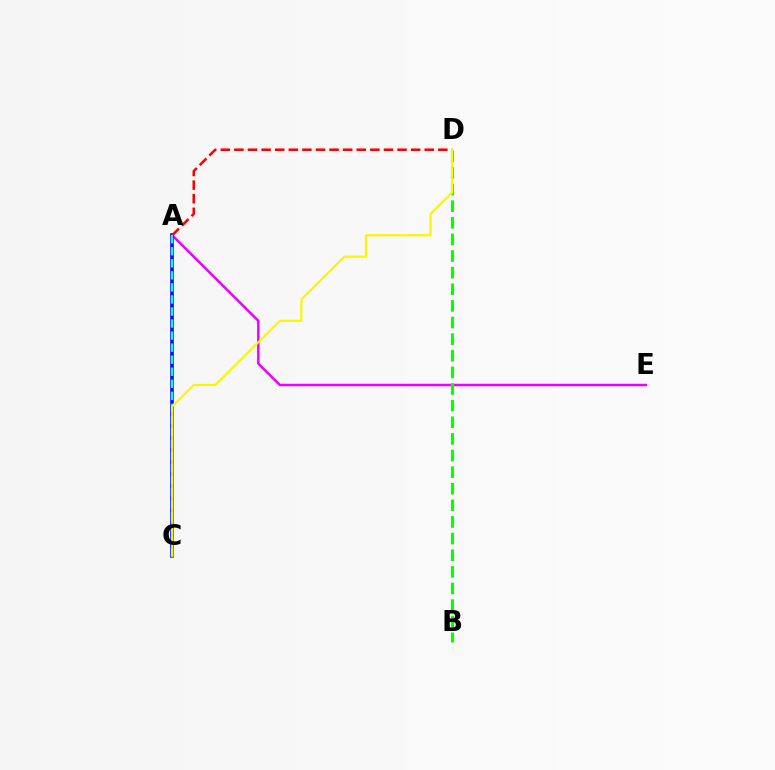{('A', 'E'): [{'color': '#ee00ff', 'line_style': 'solid', 'thickness': 1.8}], ('B', 'D'): [{'color': '#08ff00', 'line_style': 'dashed', 'thickness': 2.26}], ('A', 'C'): [{'color': '#0010ff', 'line_style': 'solid', 'thickness': 2.61}, {'color': '#00fff6', 'line_style': 'dashed', 'thickness': 1.64}], ('A', 'D'): [{'color': '#ff0000', 'line_style': 'dashed', 'thickness': 1.85}], ('C', 'D'): [{'color': '#fcf500', 'line_style': 'solid', 'thickness': 1.56}]}